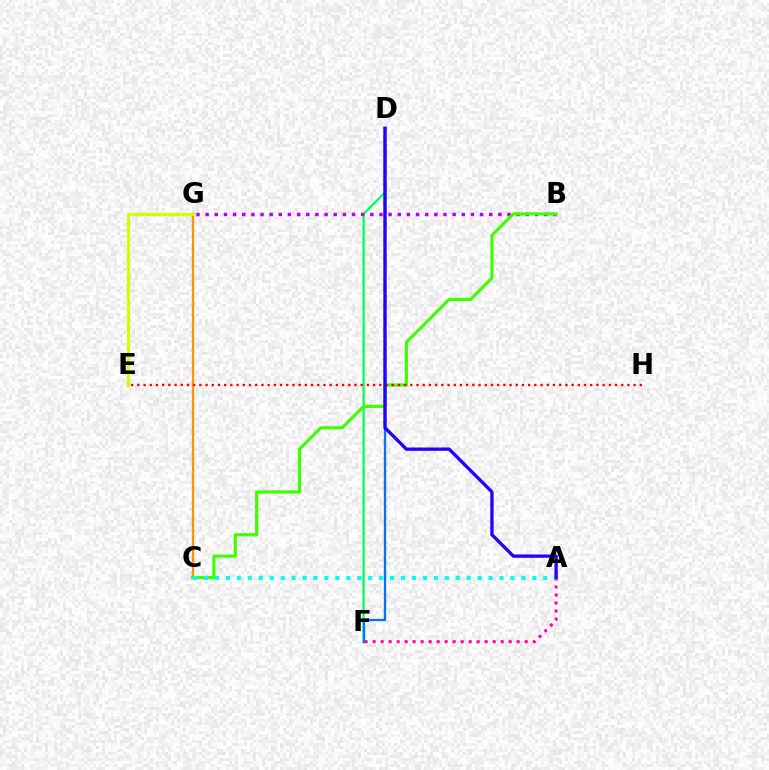{('C', 'G'): [{'color': '#ff9400', 'line_style': 'solid', 'thickness': 1.68}], ('D', 'F'): [{'color': '#00ff5c', 'line_style': 'solid', 'thickness': 1.63}, {'color': '#0074ff', 'line_style': 'solid', 'thickness': 1.67}], ('B', 'G'): [{'color': '#b900ff', 'line_style': 'dotted', 'thickness': 2.49}], ('A', 'F'): [{'color': '#ff00ac', 'line_style': 'dotted', 'thickness': 2.17}], ('B', 'C'): [{'color': '#3dff00', 'line_style': 'solid', 'thickness': 2.26}], ('E', 'G'): [{'color': '#d1ff00', 'line_style': 'solid', 'thickness': 2.24}], ('E', 'H'): [{'color': '#ff0000', 'line_style': 'dotted', 'thickness': 1.69}], ('A', 'C'): [{'color': '#00fff6', 'line_style': 'dotted', 'thickness': 2.97}], ('A', 'D'): [{'color': '#2500ff', 'line_style': 'solid', 'thickness': 2.39}]}